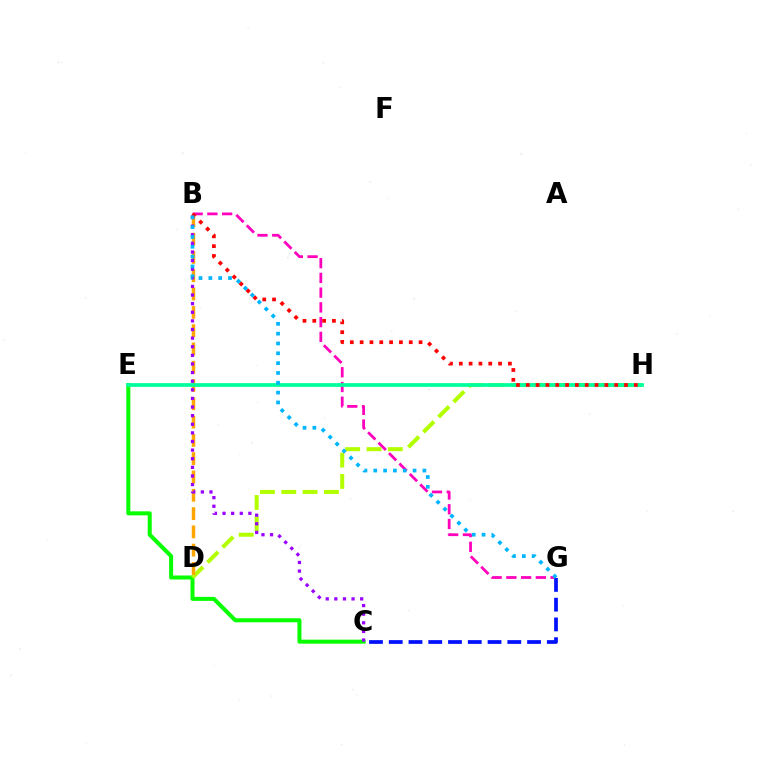{('C', 'E'): [{'color': '#08ff00', 'line_style': 'solid', 'thickness': 2.89}], ('B', 'G'): [{'color': '#ff00bd', 'line_style': 'dashed', 'thickness': 2.0}, {'color': '#00b5ff', 'line_style': 'dotted', 'thickness': 2.67}], ('D', 'H'): [{'color': '#b3ff00', 'line_style': 'dashed', 'thickness': 2.9}], ('B', 'D'): [{'color': '#ffa500', 'line_style': 'dashed', 'thickness': 2.49}], ('C', 'G'): [{'color': '#0010ff', 'line_style': 'dashed', 'thickness': 2.68}], ('E', 'H'): [{'color': '#00ff9d', 'line_style': 'solid', 'thickness': 2.69}], ('B', 'H'): [{'color': '#ff0000', 'line_style': 'dotted', 'thickness': 2.67}], ('B', 'C'): [{'color': '#9b00ff', 'line_style': 'dotted', 'thickness': 2.34}]}